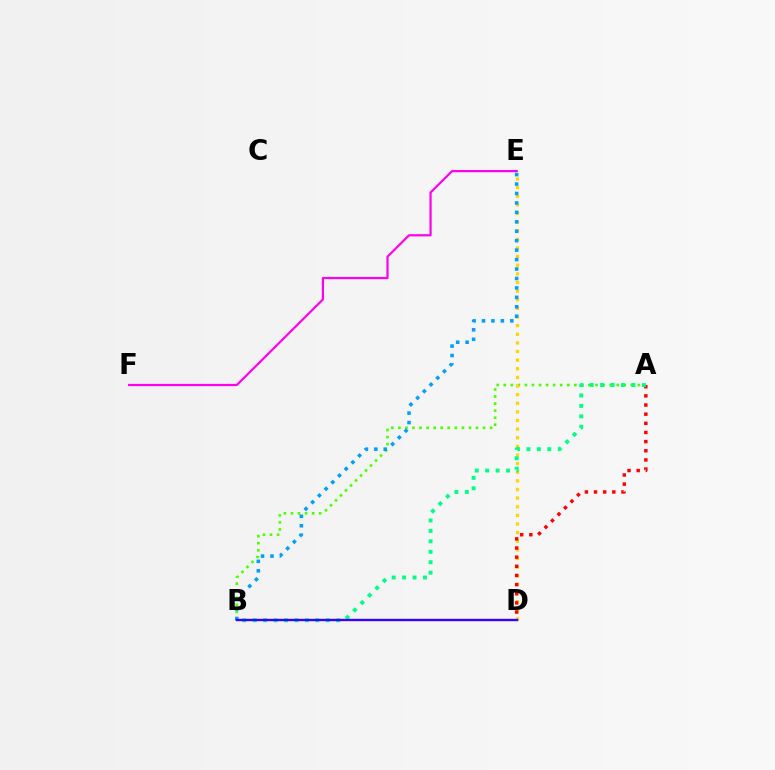{('A', 'B'): [{'color': '#4fff00', 'line_style': 'dotted', 'thickness': 1.92}, {'color': '#00ff86', 'line_style': 'dotted', 'thickness': 2.84}], ('D', 'E'): [{'color': '#ffd500', 'line_style': 'dotted', 'thickness': 2.34}], ('B', 'E'): [{'color': '#009eff', 'line_style': 'dotted', 'thickness': 2.57}], ('A', 'D'): [{'color': '#ff0000', 'line_style': 'dotted', 'thickness': 2.49}], ('E', 'F'): [{'color': '#ff00ed', 'line_style': 'solid', 'thickness': 1.6}], ('B', 'D'): [{'color': '#3700ff', 'line_style': 'solid', 'thickness': 1.71}]}